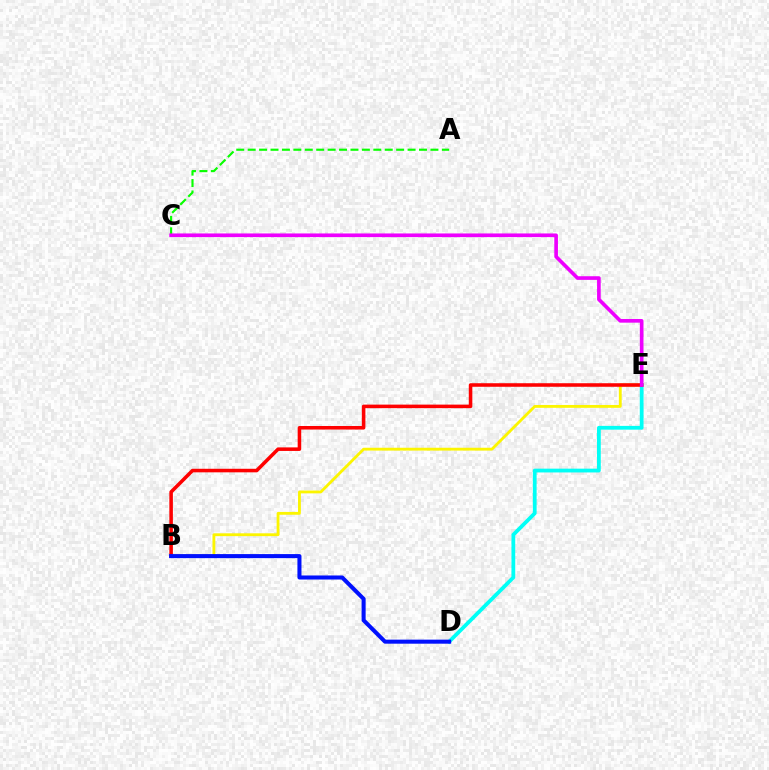{('B', 'E'): [{'color': '#fcf500', 'line_style': 'solid', 'thickness': 2.04}, {'color': '#ff0000', 'line_style': 'solid', 'thickness': 2.55}], ('D', 'E'): [{'color': '#00fff6', 'line_style': 'solid', 'thickness': 2.72}], ('A', 'C'): [{'color': '#08ff00', 'line_style': 'dashed', 'thickness': 1.55}], ('C', 'E'): [{'color': '#ee00ff', 'line_style': 'solid', 'thickness': 2.63}], ('B', 'D'): [{'color': '#0010ff', 'line_style': 'solid', 'thickness': 2.91}]}